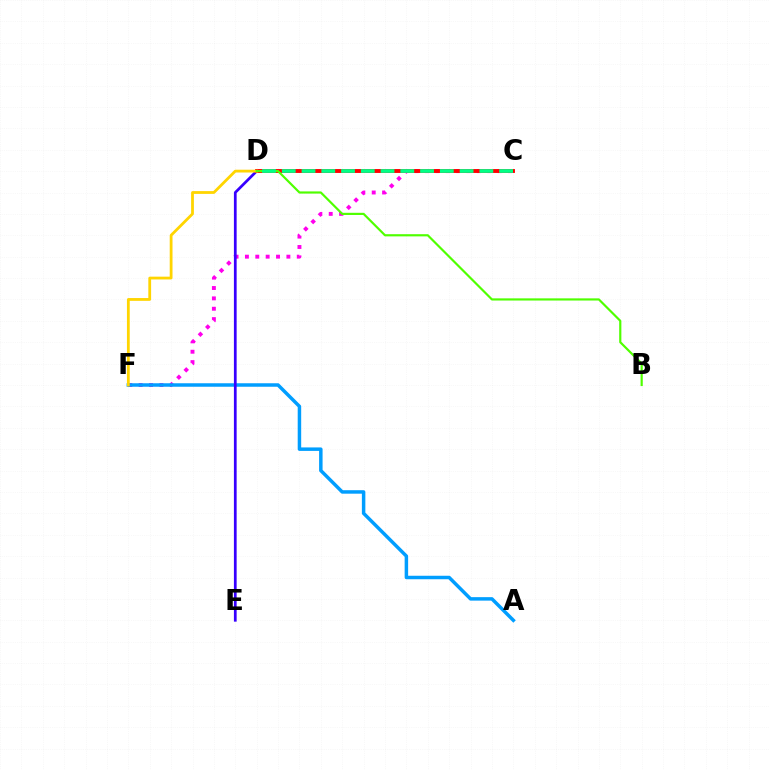{('C', 'F'): [{'color': '#ff00ed', 'line_style': 'dotted', 'thickness': 2.82}], ('A', 'F'): [{'color': '#009eff', 'line_style': 'solid', 'thickness': 2.51}], ('D', 'E'): [{'color': '#3700ff', 'line_style': 'solid', 'thickness': 1.97}], ('C', 'D'): [{'color': '#ff0000', 'line_style': 'solid', 'thickness': 2.8}, {'color': '#00ff86', 'line_style': 'dashed', 'thickness': 2.68}], ('D', 'F'): [{'color': '#ffd500', 'line_style': 'solid', 'thickness': 2.01}], ('B', 'D'): [{'color': '#4fff00', 'line_style': 'solid', 'thickness': 1.57}]}